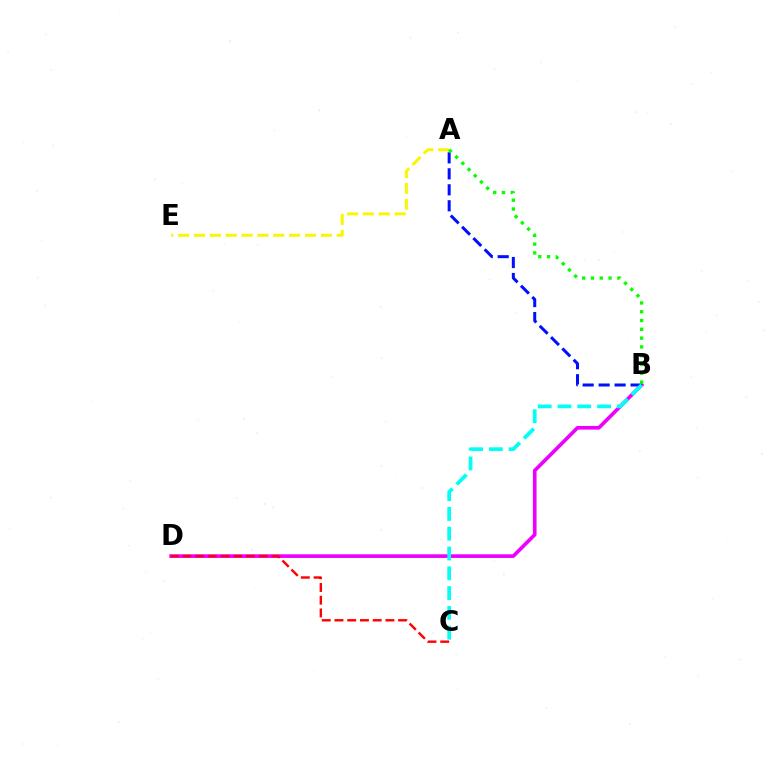{('B', 'D'): [{'color': '#ee00ff', 'line_style': 'solid', 'thickness': 2.63}], ('A', 'B'): [{'color': '#0010ff', 'line_style': 'dashed', 'thickness': 2.17}, {'color': '#08ff00', 'line_style': 'dotted', 'thickness': 2.39}], ('A', 'E'): [{'color': '#fcf500', 'line_style': 'dashed', 'thickness': 2.15}], ('B', 'C'): [{'color': '#00fff6', 'line_style': 'dashed', 'thickness': 2.69}], ('C', 'D'): [{'color': '#ff0000', 'line_style': 'dashed', 'thickness': 1.73}]}